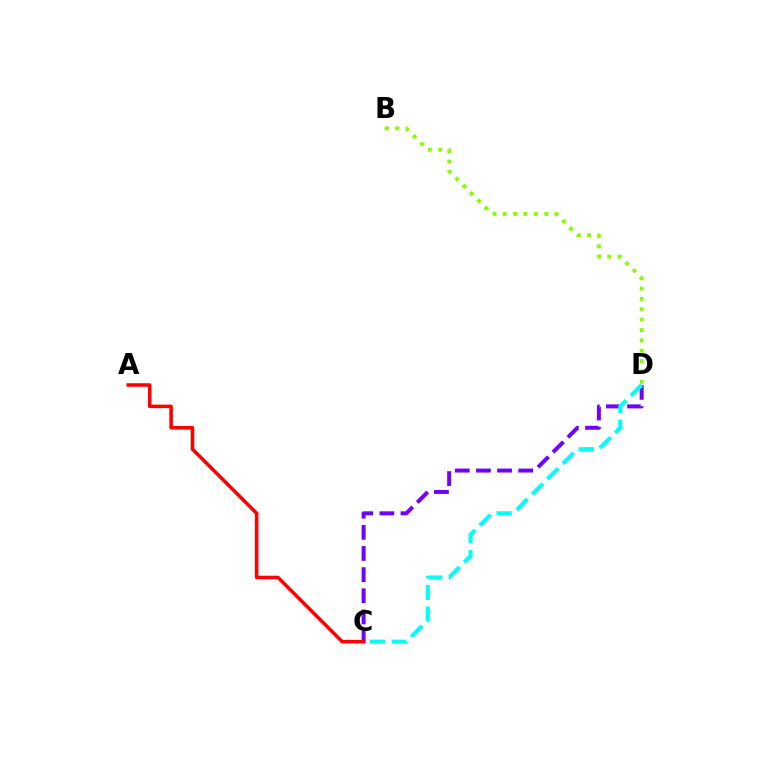{('C', 'D'): [{'color': '#7200ff', 'line_style': 'dashed', 'thickness': 2.87}, {'color': '#00fff6', 'line_style': 'dashed', 'thickness': 2.95}], ('A', 'C'): [{'color': '#ff0000', 'line_style': 'solid', 'thickness': 2.56}], ('B', 'D'): [{'color': '#84ff00', 'line_style': 'dotted', 'thickness': 2.82}]}